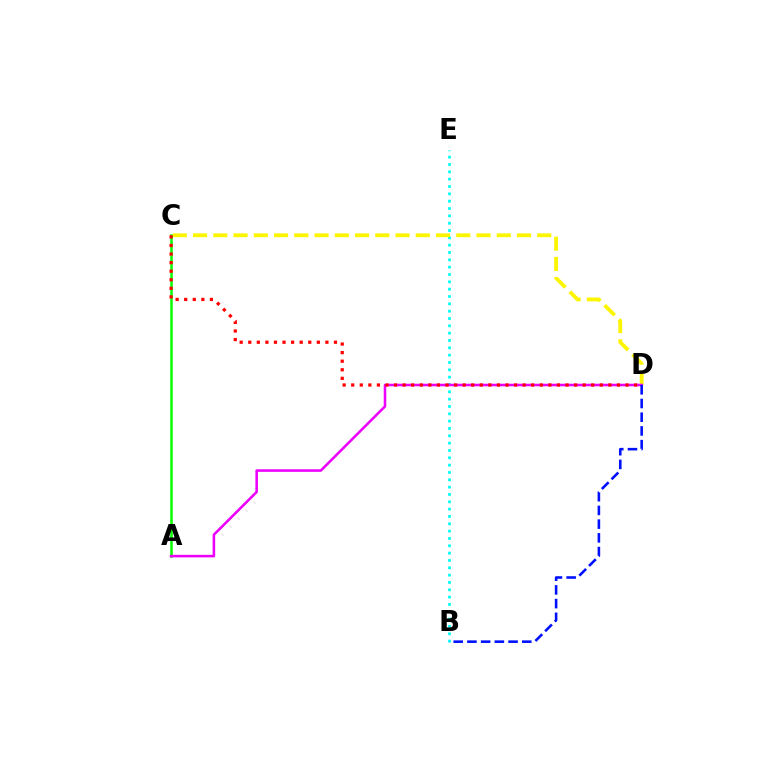{('A', 'C'): [{'color': '#08ff00', 'line_style': 'solid', 'thickness': 1.82}], ('B', 'E'): [{'color': '#00fff6', 'line_style': 'dotted', 'thickness': 1.99}], ('C', 'D'): [{'color': '#fcf500', 'line_style': 'dashed', 'thickness': 2.75}, {'color': '#ff0000', 'line_style': 'dotted', 'thickness': 2.33}], ('A', 'D'): [{'color': '#ee00ff', 'line_style': 'solid', 'thickness': 1.85}], ('B', 'D'): [{'color': '#0010ff', 'line_style': 'dashed', 'thickness': 1.86}]}